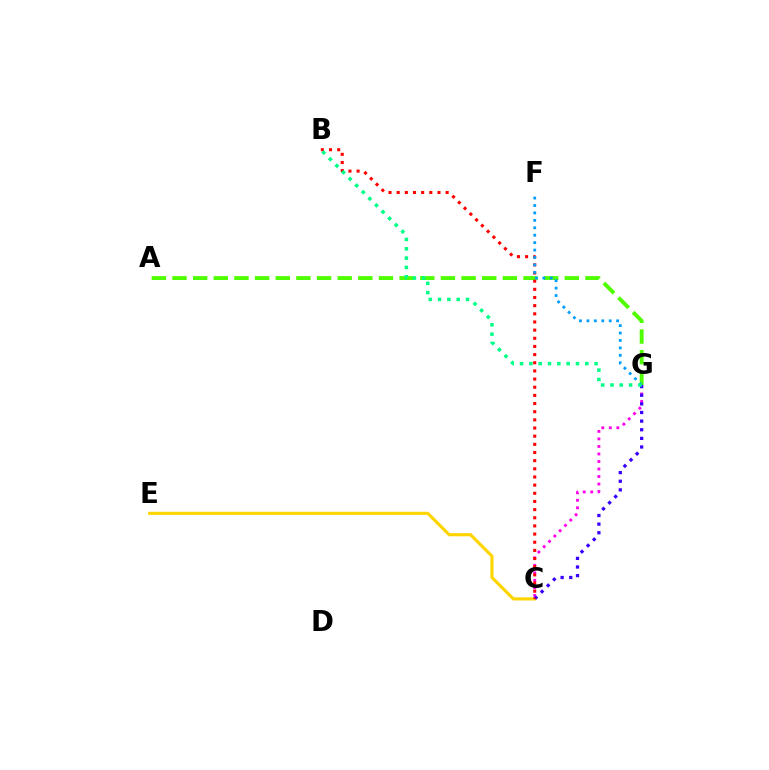{('A', 'G'): [{'color': '#4fff00', 'line_style': 'dashed', 'thickness': 2.8}], ('C', 'G'): [{'color': '#ff00ed', 'line_style': 'dotted', 'thickness': 2.04}, {'color': '#3700ff', 'line_style': 'dotted', 'thickness': 2.34}], ('C', 'E'): [{'color': '#ffd500', 'line_style': 'solid', 'thickness': 2.26}], ('B', 'C'): [{'color': '#ff0000', 'line_style': 'dotted', 'thickness': 2.22}], ('F', 'G'): [{'color': '#009eff', 'line_style': 'dotted', 'thickness': 2.02}], ('B', 'G'): [{'color': '#00ff86', 'line_style': 'dotted', 'thickness': 2.53}]}